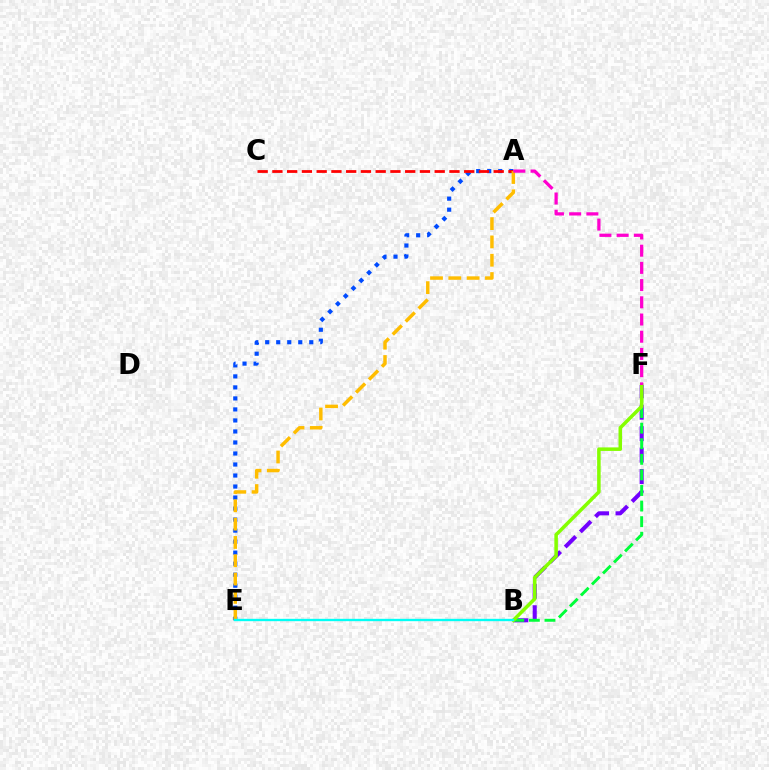{('A', 'E'): [{'color': '#004bff', 'line_style': 'dotted', 'thickness': 2.99}, {'color': '#ffbd00', 'line_style': 'dashed', 'thickness': 2.49}], ('A', 'C'): [{'color': '#ff0000', 'line_style': 'dashed', 'thickness': 2.0}], ('B', 'F'): [{'color': '#7200ff', 'line_style': 'dashed', 'thickness': 2.91}, {'color': '#00ff39', 'line_style': 'dashed', 'thickness': 2.12}, {'color': '#84ff00', 'line_style': 'solid', 'thickness': 2.54}], ('B', 'E'): [{'color': '#00fff6', 'line_style': 'solid', 'thickness': 1.69}], ('A', 'F'): [{'color': '#ff00cf', 'line_style': 'dashed', 'thickness': 2.34}]}